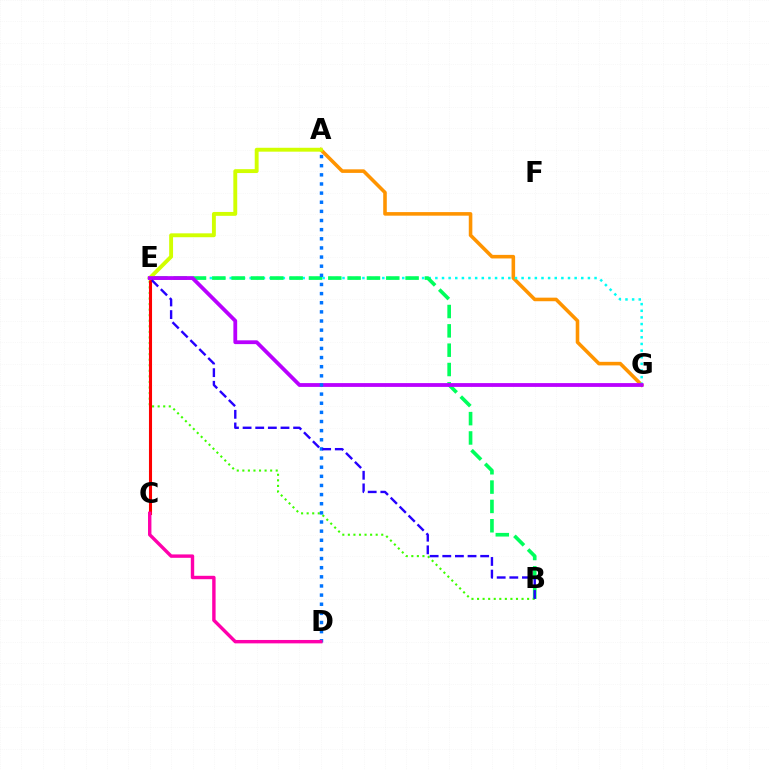{('B', 'E'): [{'color': '#3dff00', 'line_style': 'dotted', 'thickness': 1.51}, {'color': '#00ff5c', 'line_style': 'dashed', 'thickness': 2.63}, {'color': '#2500ff', 'line_style': 'dashed', 'thickness': 1.72}], ('C', 'E'): [{'color': '#ff0000', 'line_style': 'solid', 'thickness': 2.21}], ('A', 'G'): [{'color': '#ff9400', 'line_style': 'solid', 'thickness': 2.57}], ('E', 'G'): [{'color': '#00fff6', 'line_style': 'dotted', 'thickness': 1.8}, {'color': '#b900ff', 'line_style': 'solid', 'thickness': 2.73}], ('A', 'E'): [{'color': '#d1ff00', 'line_style': 'solid', 'thickness': 2.8}], ('A', 'D'): [{'color': '#0074ff', 'line_style': 'dotted', 'thickness': 2.48}], ('C', 'D'): [{'color': '#ff00ac', 'line_style': 'solid', 'thickness': 2.45}]}